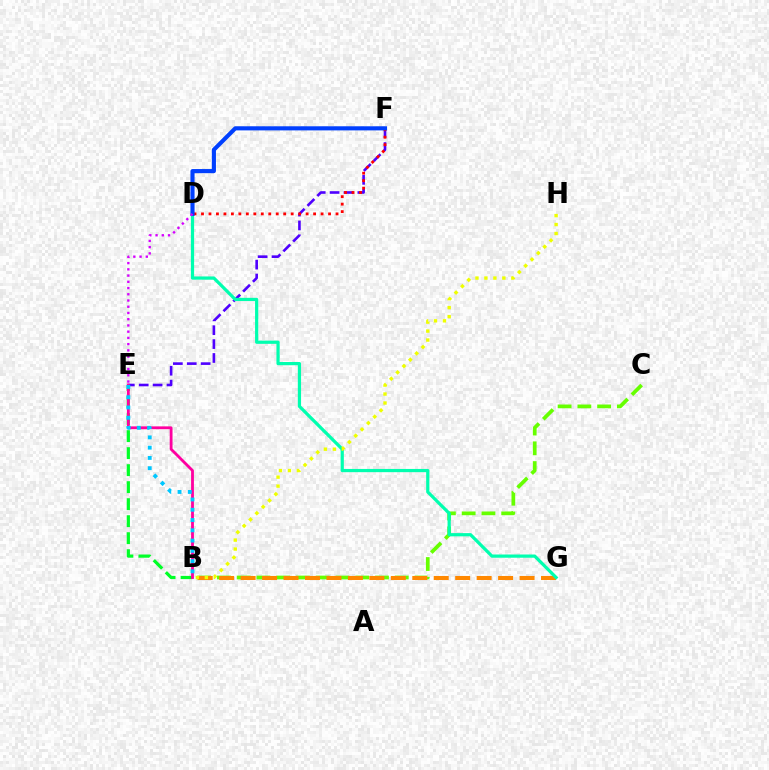{('B', 'E'): [{'color': '#00ff27', 'line_style': 'dashed', 'thickness': 2.31}, {'color': '#ff00a0', 'line_style': 'solid', 'thickness': 2.03}, {'color': '#00c7ff', 'line_style': 'dotted', 'thickness': 2.79}], ('E', 'F'): [{'color': '#4f00ff', 'line_style': 'dashed', 'thickness': 1.89}], ('B', 'C'): [{'color': '#66ff00', 'line_style': 'dashed', 'thickness': 2.68}], ('B', 'G'): [{'color': '#ff8800', 'line_style': 'dashed', 'thickness': 2.91}], ('D', 'G'): [{'color': '#00ffaf', 'line_style': 'solid', 'thickness': 2.32}], ('D', 'F'): [{'color': '#ff0000', 'line_style': 'dotted', 'thickness': 2.03}, {'color': '#003fff', 'line_style': 'solid', 'thickness': 2.97}], ('B', 'H'): [{'color': '#eeff00', 'line_style': 'dotted', 'thickness': 2.44}], ('D', 'E'): [{'color': '#d600ff', 'line_style': 'dotted', 'thickness': 1.69}]}